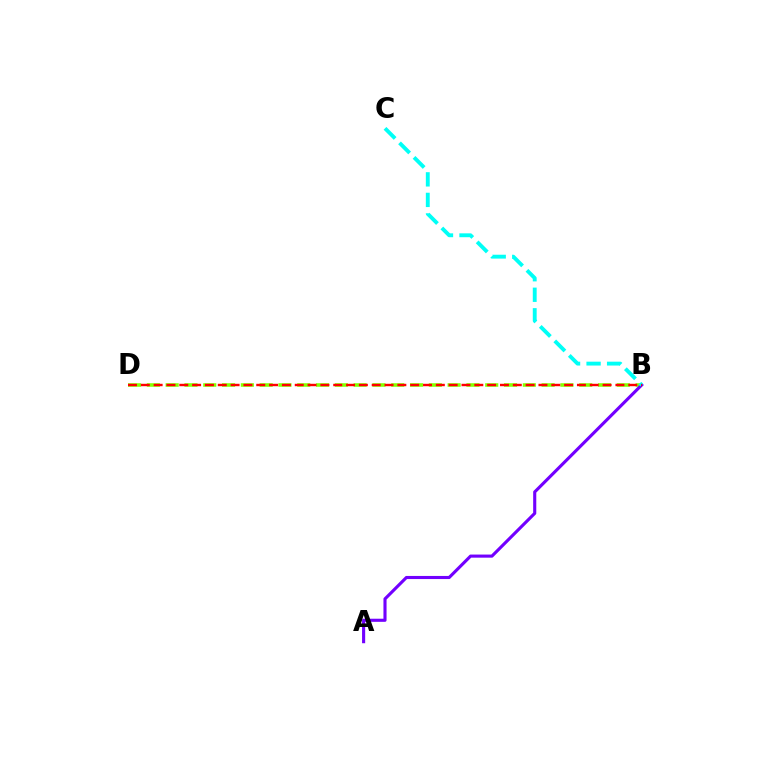{('B', 'D'): [{'color': '#84ff00', 'line_style': 'dashed', 'thickness': 2.55}, {'color': '#ff0000', 'line_style': 'dashed', 'thickness': 1.74}], ('A', 'B'): [{'color': '#7200ff', 'line_style': 'solid', 'thickness': 2.24}], ('B', 'C'): [{'color': '#00fff6', 'line_style': 'dashed', 'thickness': 2.79}]}